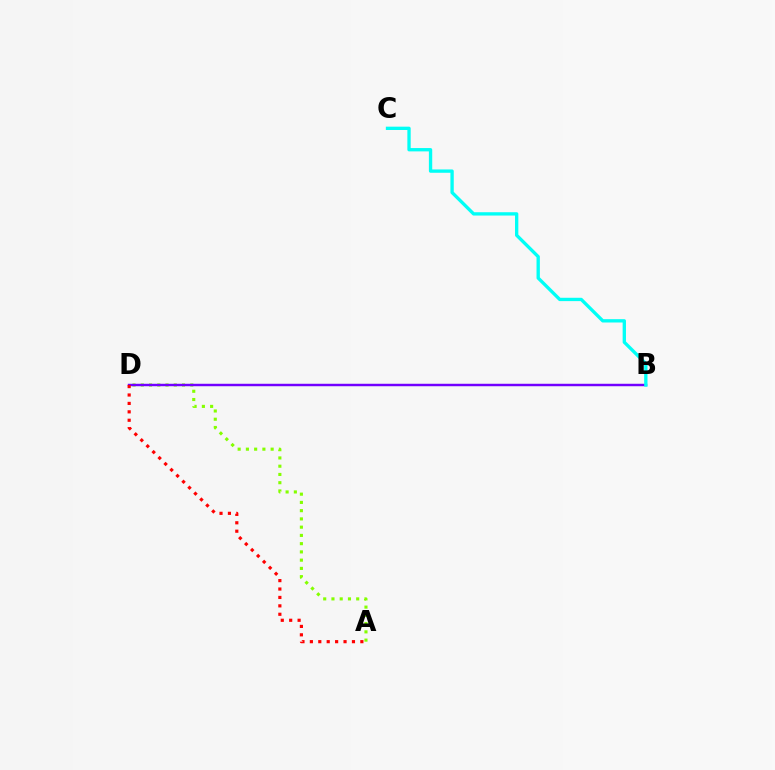{('A', 'D'): [{'color': '#84ff00', 'line_style': 'dotted', 'thickness': 2.24}, {'color': '#ff0000', 'line_style': 'dotted', 'thickness': 2.29}], ('B', 'D'): [{'color': '#7200ff', 'line_style': 'solid', 'thickness': 1.76}], ('B', 'C'): [{'color': '#00fff6', 'line_style': 'solid', 'thickness': 2.39}]}